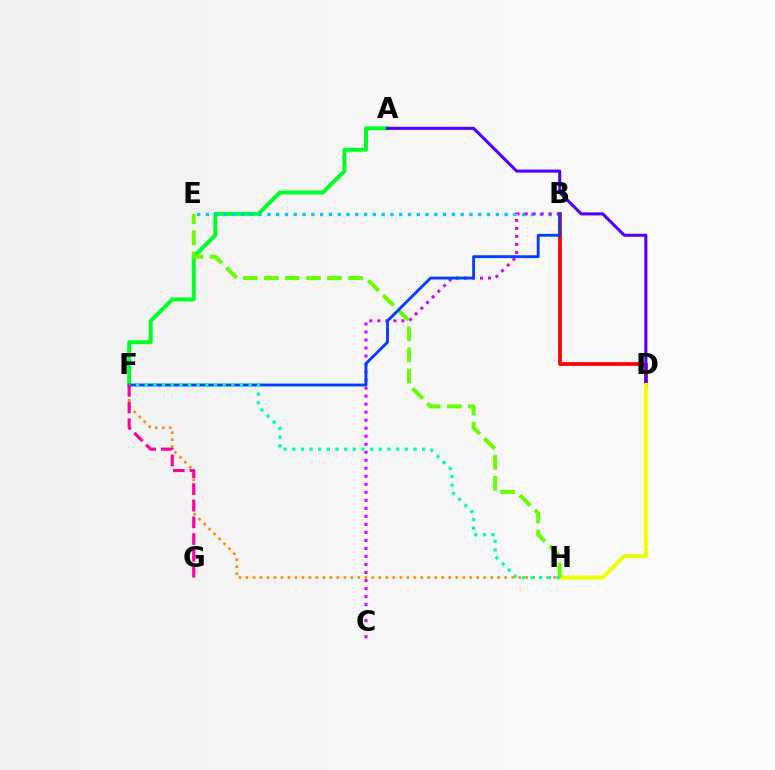{('A', 'F'): [{'color': '#00ff27', 'line_style': 'solid', 'thickness': 2.84}], ('B', 'D'): [{'color': '#ff0000', 'line_style': 'solid', 'thickness': 2.68}], ('B', 'E'): [{'color': '#00c7ff', 'line_style': 'dotted', 'thickness': 2.39}], ('F', 'H'): [{'color': '#ff8800', 'line_style': 'dotted', 'thickness': 1.9}, {'color': '#00ffaf', 'line_style': 'dotted', 'thickness': 2.35}], ('A', 'D'): [{'color': '#4f00ff', 'line_style': 'solid', 'thickness': 2.2}], ('B', 'C'): [{'color': '#d600ff', 'line_style': 'dotted', 'thickness': 2.18}], ('D', 'H'): [{'color': '#eeff00', 'line_style': 'solid', 'thickness': 2.9}], ('E', 'H'): [{'color': '#66ff00', 'line_style': 'dashed', 'thickness': 2.86}], ('B', 'F'): [{'color': '#003fff', 'line_style': 'solid', 'thickness': 2.07}], ('F', 'G'): [{'color': '#ff00a0', 'line_style': 'dashed', 'thickness': 2.27}]}